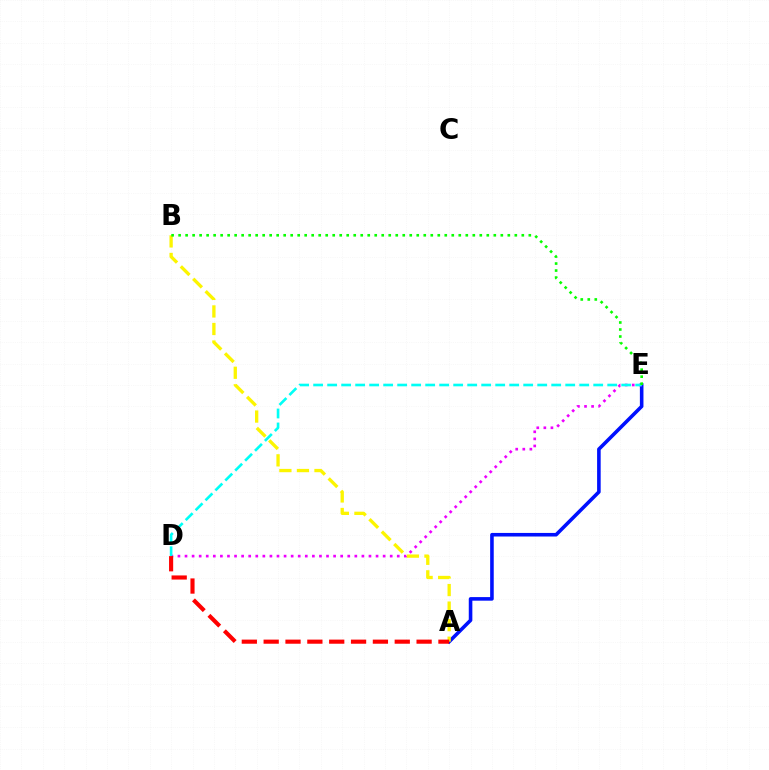{('A', 'E'): [{'color': '#0010ff', 'line_style': 'solid', 'thickness': 2.58}], ('D', 'E'): [{'color': '#ee00ff', 'line_style': 'dotted', 'thickness': 1.92}, {'color': '#00fff6', 'line_style': 'dashed', 'thickness': 1.9}], ('A', 'B'): [{'color': '#fcf500', 'line_style': 'dashed', 'thickness': 2.38}], ('A', 'D'): [{'color': '#ff0000', 'line_style': 'dashed', 'thickness': 2.97}], ('B', 'E'): [{'color': '#08ff00', 'line_style': 'dotted', 'thickness': 1.9}]}